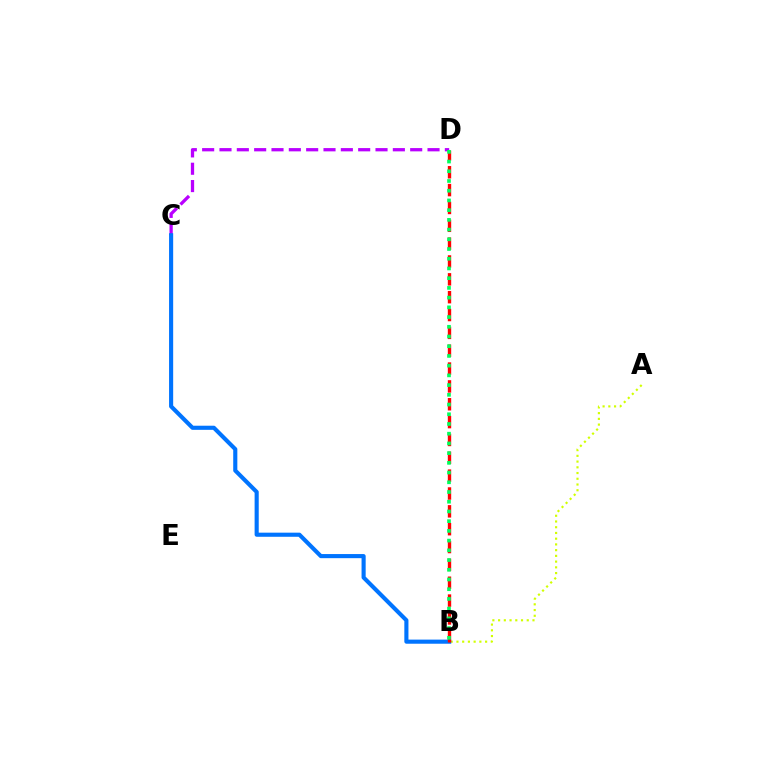{('A', 'B'): [{'color': '#d1ff00', 'line_style': 'dotted', 'thickness': 1.56}], ('C', 'D'): [{'color': '#b900ff', 'line_style': 'dashed', 'thickness': 2.36}], ('B', 'C'): [{'color': '#0074ff', 'line_style': 'solid', 'thickness': 2.96}], ('B', 'D'): [{'color': '#ff0000', 'line_style': 'dashed', 'thickness': 2.42}, {'color': '#00ff5c', 'line_style': 'dotted', 'thickness': 2.64}]}